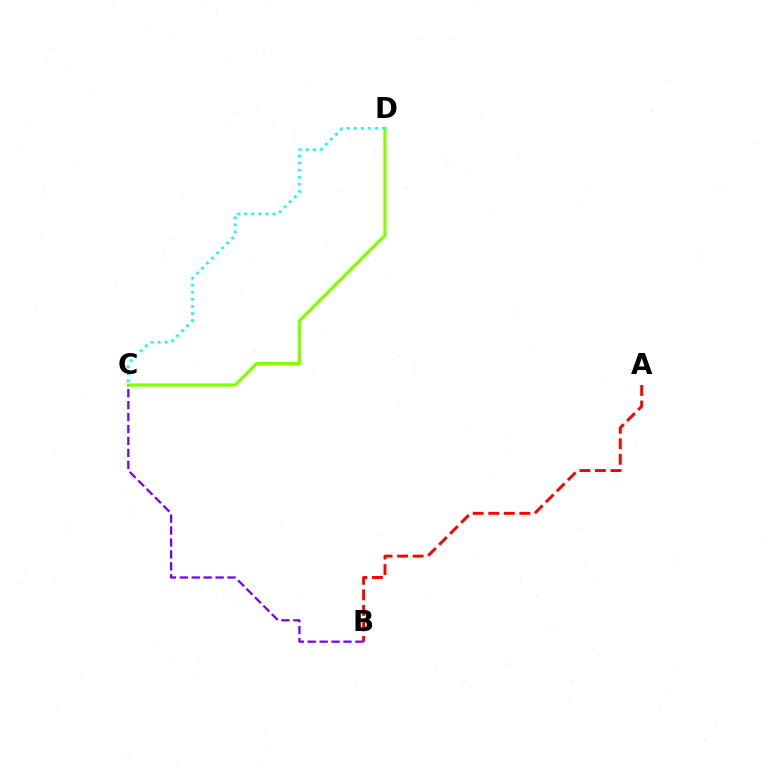{('A', 'B'): [{'color': '#ff0000', 'line_style': 'dashed', 'thickness': 2.11}], ('C', 'D'): [{'color': '#84ff00', 'line_style': 'solid', 'thickness': 2.33}, {'color': '#00fff6', 'line_style': 'dotted', 'thickness': 1.93}], ('B', 'C'): [{'color': '#7200ff', 'line_style': 'dashed', 'thickness': 1.62}]}